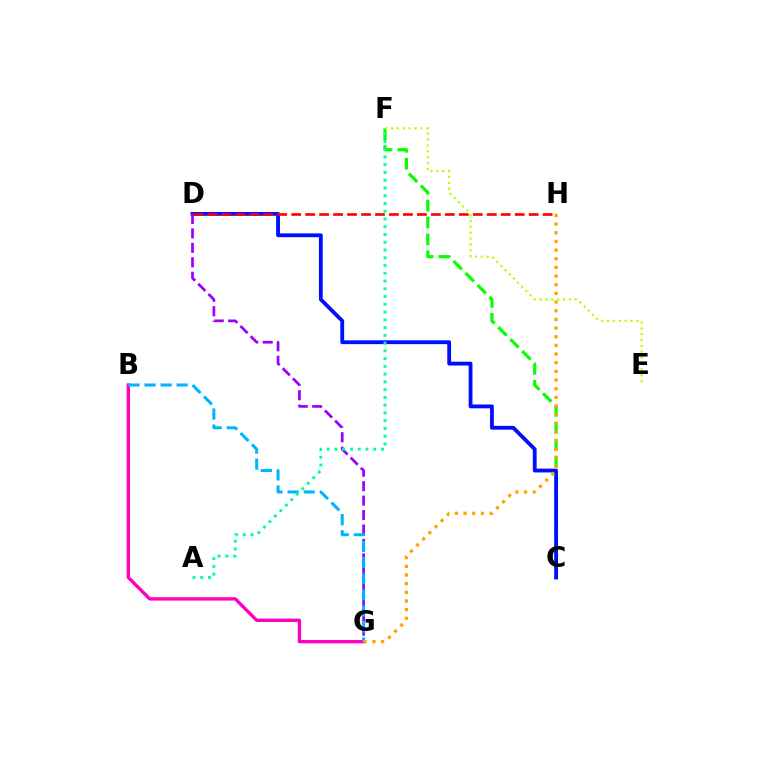{('B', 'G'): [{'color': '#ff00bd', 'line_style': 'solid', 'thickness': 2.42}, {'color': '#00b5ff', 'line_style': 'dashed', 'thickness': 2.18}], ('C', 'F'): [{'color': '#08ff00', 'line_style': 'dashed', 'thickness': 2.3}], ('C', 'D'): [{'color': '#0010ff', 'line_style': 'solid', 'thickness': 2.75}], ('D', 'G'): [{'color': '#9b00ff', 'line_style': 'dashed', 'thickness': 1.96}], ('E', 'F'): [{'color': '#b3ff00', 'line_style': 'dotted', 'thickness': 1.6}], ('G', 'H'): [{'color': '#ffa500', 'line_style': 'dotted', 'thickness': 2.35}], ('D', 'H'): [{'color': '#ff0000', 'line_style': 'dashed', 'thickness': 1.9}], ('A', 'F'): [{'color': '#00ff9d', 'line_style': 'dotted', 'thickness': 2.11}]}